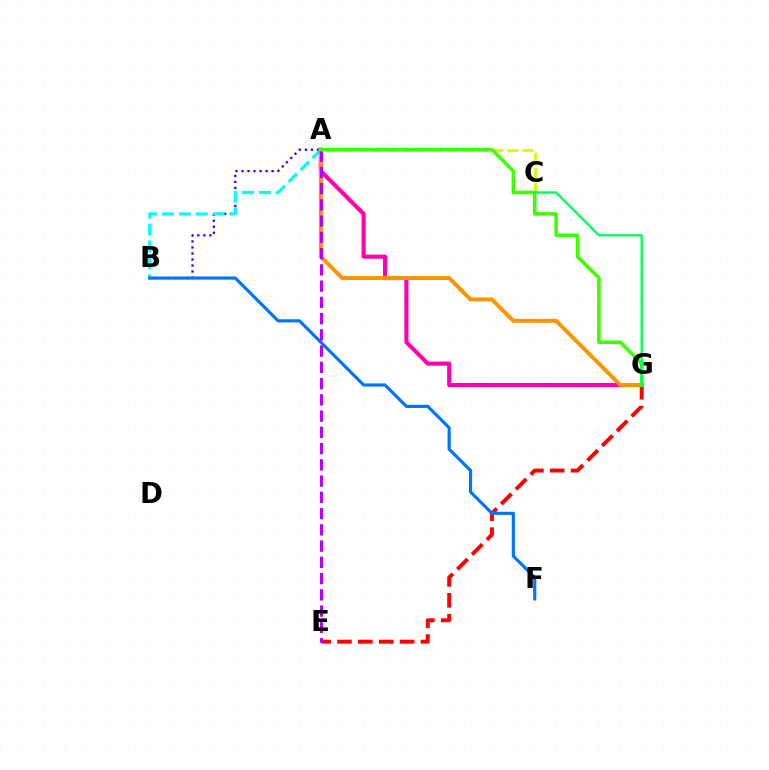{('E', 'G'): [{'color': '#ff0000', 'line_style': 'dashed', 'thickness': 2.83}], ('A', 'B'): [{'color': '#2500ff', 'line_style': 'dotted', 'thickness': 1.63}, {'color': '#00fff6', 'line_style': 'dashed', 'thickness': 2.3}], ('A', 'G'): [{'color': '#ff00ac', 'line_style': 'solid', 'thickness': 2.94}, {'color': '#ff9400', 'line_style': 'solid', 'thickness': 2.84}, {'color': '#3dff00', 'line_style': 'solid', 'thickness': 2.54}], ('B', 'F'): [{'color': '#0074ff', 'line_style': 'solid', 'thickness': 2.27}], ('A', 'C'): [{'color': '#d1ff00', 'line_style': 'dashed', 'thickness': 2.05}], ('A', 'E'): [{'color': '#b900ff', 'line_style': 'dashed', 'thickness': 2.21}], ('C', 'G'): [{'color': '#00ff5c', 'line_style': 'solid', 'thickness': 1.7}]}